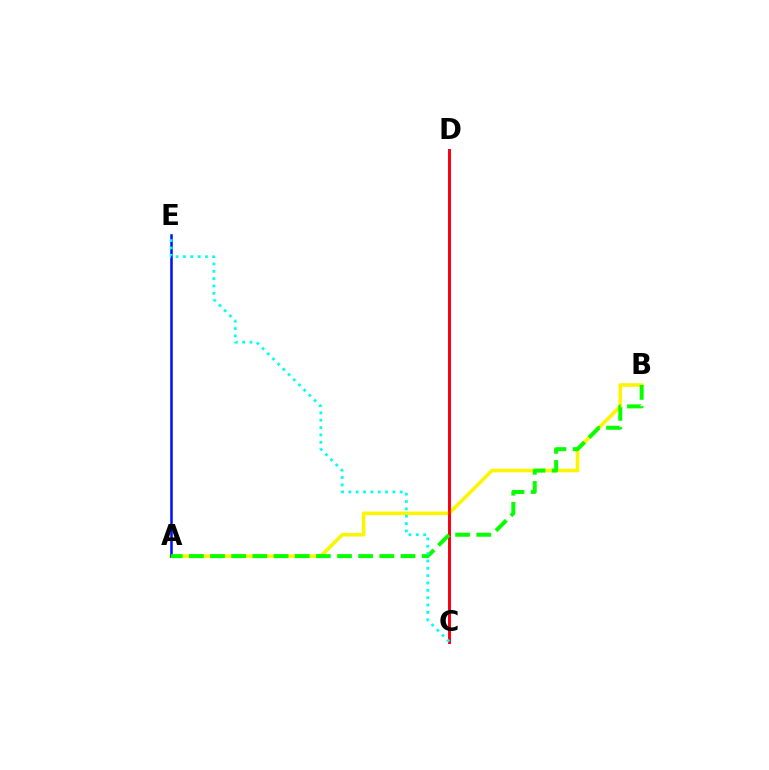{('C', 'D'): [{'color': '#ee00ff', 'line_style': 'solid', 'thickness': 2.11}, {'color': '#ff0000', 'line_style': 'solid', 'thickness': 1.98}], ('A', 'B'): [{'color': '#fcf500', 'line_style': 'solid', 'thickness': 2.59}, {'color': '#08ff00', 'line_style': 'dashed', 'thickness': 2.88}], ('A', 'E'): [{'color': '#0010ff', 'line_style': 'solid', 'thickness': 1.82}], ('C', 'E'): [{'color': '#00fff6', 'line_style': 'dotted', 'thickness': 2.0}]}